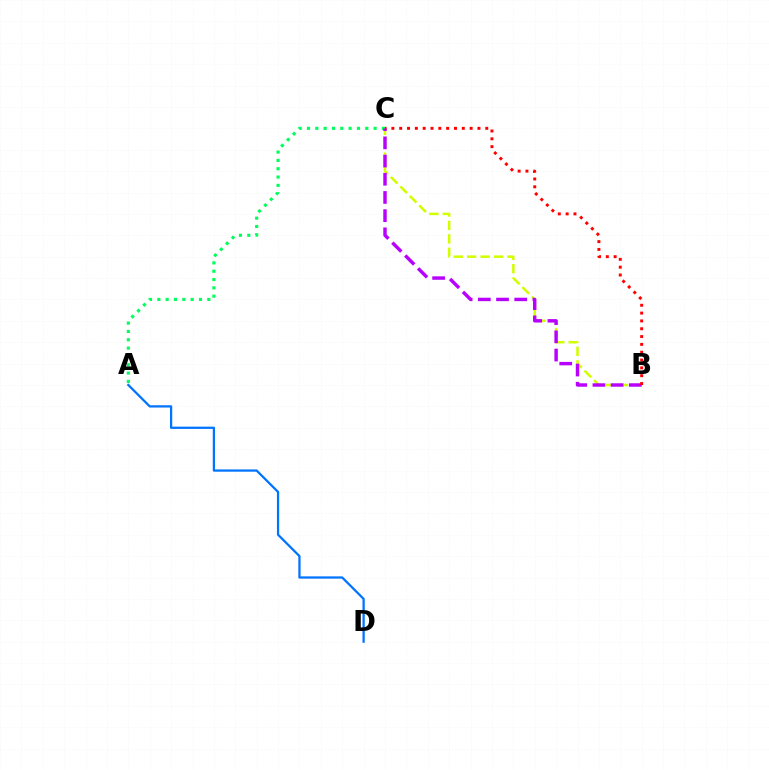{('A', 'C'): [{'color': '#00ff5c', 'line_style': 'dotted', 'thickness': 2.26}], ('B', 'C'): [{'color': '#d1ff00', 'line_style': 'dashed', 'thickness': 1.82}, {'color': '#b900ff', 'line_style': 'dashed', 'thickness': 2.47}, {'color': '#ff0000', 'line_style': 'dotted', 'thickness': 2.13}], ('A', 'D'): [{'color': '#0074ff', 'line_style': 'solid', 'thickness': 1.63}]}